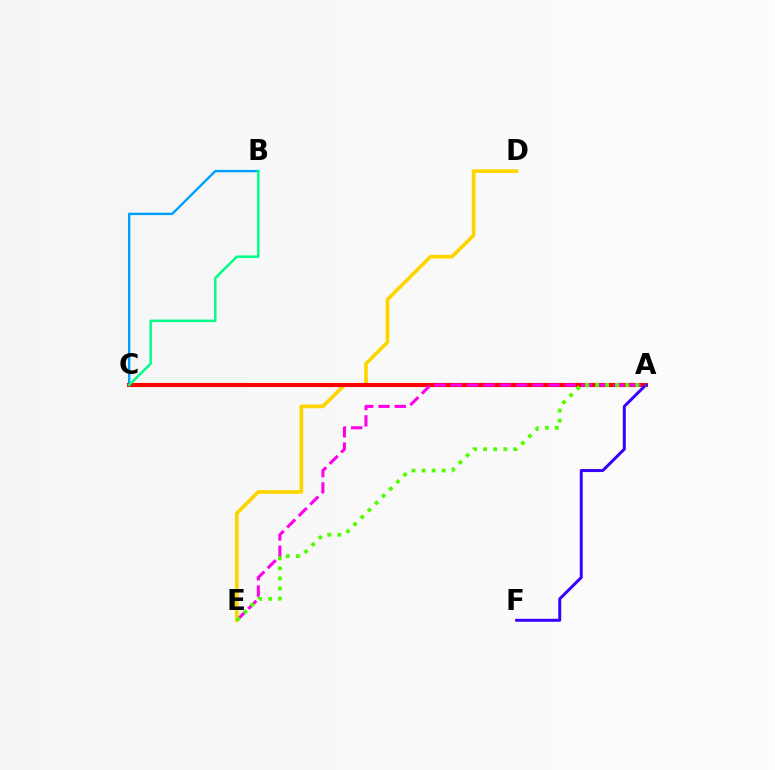{('B', 'C'): [{'color': '#009eff', 'line_style': 'solid', 'thickness': 1.71}, {'color': '#00ff86', 'line_style': 'solid', 'thickness': 1.79}], ('D', 'E'): [{'color': '#ffd500', 'line_style': 'solid', 'thickness': 2.64}], ('A', 'C'): [{'color': '#ff0000', 'line_style': 'solid', 'thickness': 2.96}], ('A', 'E'): [{'color': '#ff00ed', 'line_style': 'dashed', 'thickness': 2.21}, {'color': '#4fff00', 'line_style': 'dotted', 'thickness': 2.73}], ('A', 'F'): [{'color': '#3700ff', 'line_style': 'solid', 'thickness': 2.15}]}